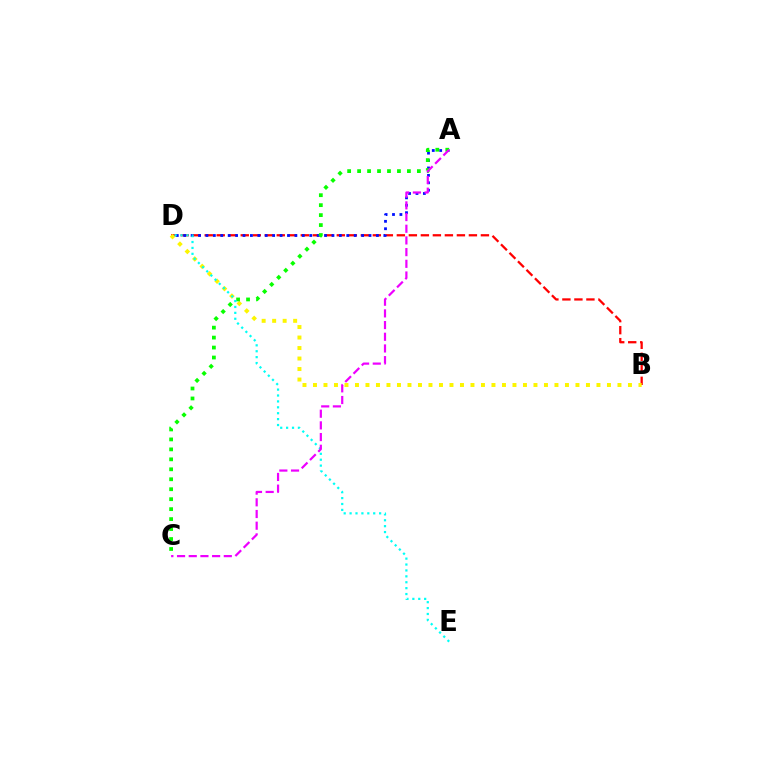{('B', 'D'): [{'color': '#ff0000', 'line_style': 'dashed', 'thickness': 1.63}, {'color': '#fcf500', 'line_style': 'dotted', 'thickness': 2.85}], ('A', 'D'): [{'color': '#0010ff', 'line_style': 'dotted', 'thickness': 2.01}], ('A', 'C'): [{'color': '#08ff00', 'line_style': 'dotted', 'thickness': 2.71}, {'color': '#ee00ff', 'line_style': 'dashed', 'thickness': 1.59}], ('D', 'E'): [{'color': '#00fff6', 'line_style': 'dotted', 'thickness': 1.6}]}